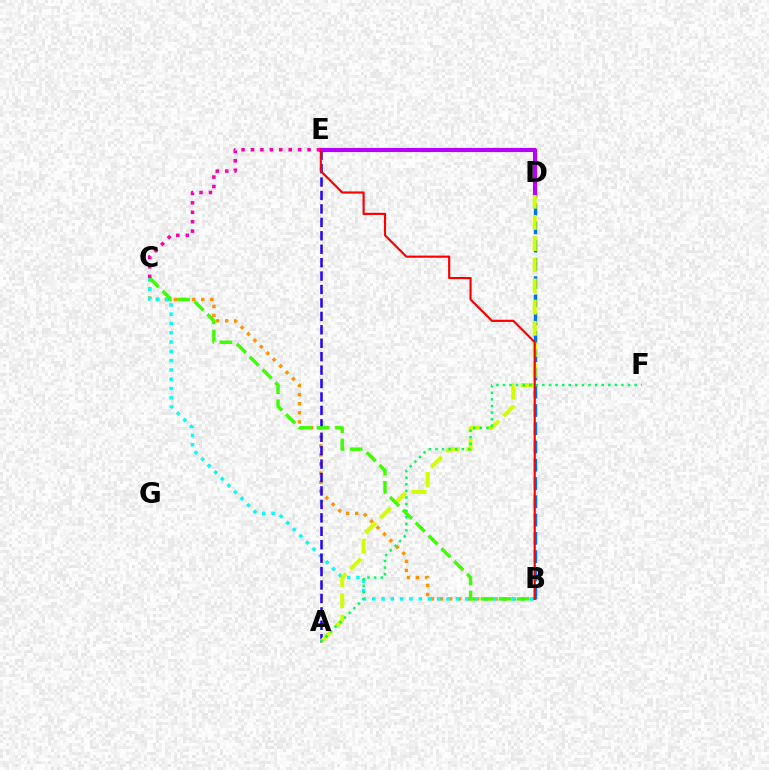{('B', 'C'): [{'color': '#ff9400', 'line_style': 'dotted', 'thickness': 2.47}, {'color': '#00fff6', 'line_style': 'dotted', 'thickness': 2.53}, {'color': '#3dff00', 'line_style': 'dashed', 'thickness': 2.47}], ('B', 'D'): [{'color': '#0074ff', 'line_style': 'dashed', 'thickness': 2.48}], ('A', 'E'): [{'color': '#2500ff', 'line_style': 'dashed', 'thickness': 1.82}], ('A', 'D'): [{'color': '#d1ff00', 'line_style': 'dashed', 'thickness': 2.88}], ('D', 'E'): [{'color': '#b900ff', 'line_style': 'solid', 'thickness': 2.97}], ('C', 'E'): [{'color': '#ff00ac', 'line_style': 'dotted', 'thickness': 2.56}], ('A', 'F'): [{'color': '#00ff5c', 'line_style': 'dotted', 'thickness': 1.79}], ('B', 'E'): [{'color': '#ff0000', 'line_style': 'solid', 'thickness': 1.56}]}